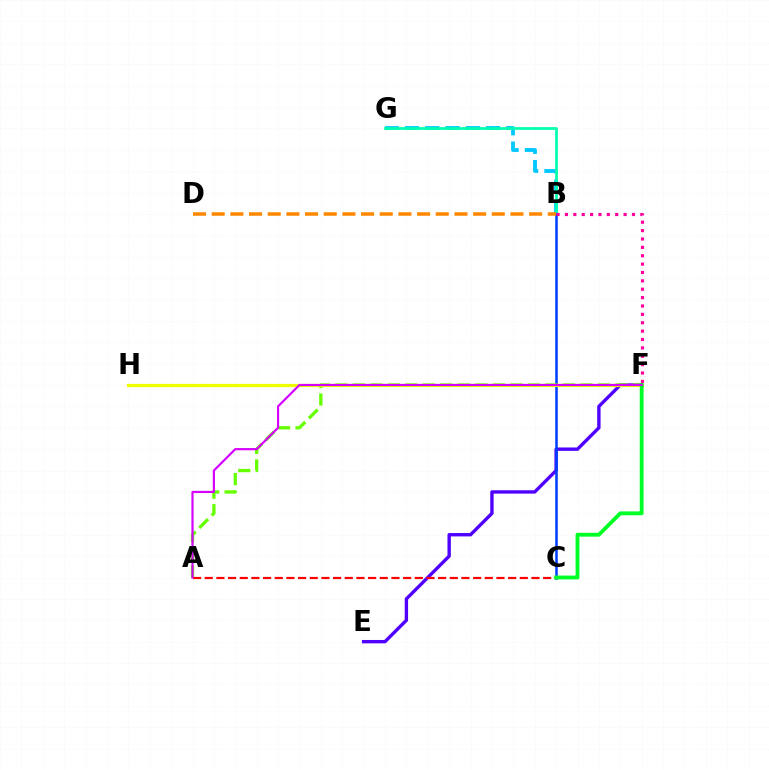{('B', 'G'): [{'color': '#00c7ff', 'line_style': 'dashed', 'thickness': 2.75}, {'color': '#00ffaf', 'line_style': 'solid', 'thickness': 1.97}], ('E', 'F'): [{'color': '#4f00ff', 'line_style': 'solid', 'thickness': 2.43}], ('B', 'C'): [{'color': '#003fff', 'line_style': 'solid', 'thickness': 1.83}], ('B', 'F'): [{'color': '#ff00a0', 'line_style': 'dotted', 'thickness': 2.28}], ('A', 'F'): [{'color': '#66ff00', 'line_style': 'dashed', 'thickness': 2.38}, {'color': '#d600ff', 'line_style': 'solid', 'thickness': 1.58}], ('F', 'H'): [{'color': '#eeff00', 'line_style': 'solid', 'thickness': 2.32}], ('B', 'D'): [{'color': '#ff8800', 'line_style': 'dashed', 'thickness': 2.54}], ('A', 'C'): [{'color': '#ff0000', 'line_style': 'dashed', 'thickness': 1.59}], ('C', 'F'): [{'color': '#00ff27', 'line_style': 'solid', 'thickness': 2.77}]}